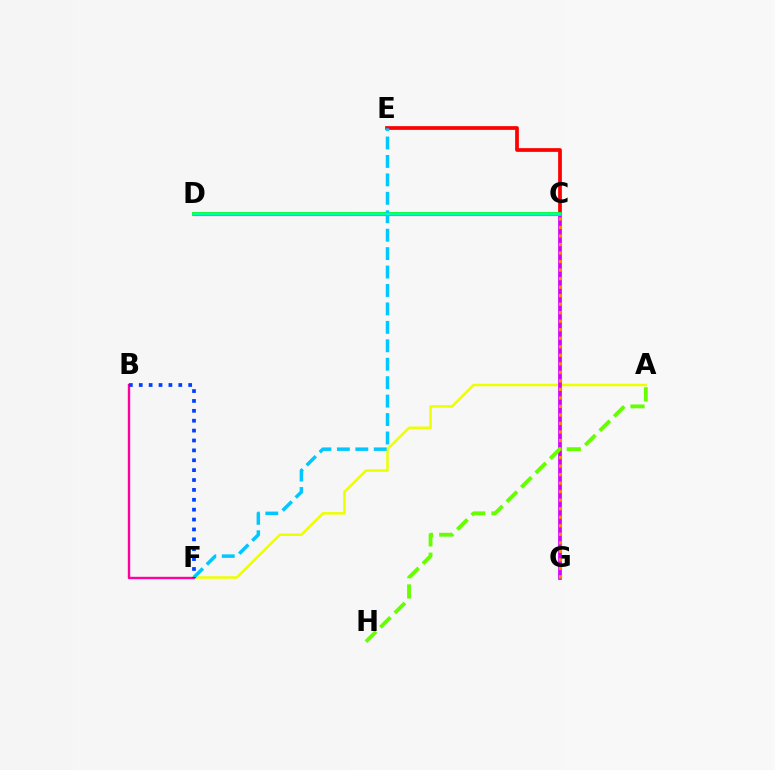{('C', 'D'): [{'color': '#4f00ff', 'line_style': 'solid', 'thickness': 2.27}, {'color': '#00ff27', 'line_style': 'solid', 'thickness': 2.77}, {'color': '#00ffaf', 'line_style': 'solid', 'thickness': 1.64}], ('A', 'F'): [{'color': '#eeff00', 'line_style': 'solid', 'thickness': 1.82}], ('C', 'G'): [{'color': '#d600ff', 'line_style': 'solid', 'thickness': 2.68}, {'color': '#ff8800', 'line_style': 'dotted', 'thickness': 2.32}], ('B', 'F'): [{'color': '#ff00a0', 'line_style': 'solid', 'thickness': 1.72}, {'color': '#003fff', 'line_style': 'dotted', 'thickness': 2.69}], ('C', 'E'): [{'color': '#ff0000', 'line_style': 'solid', 'thickness': 2.68}], ('E', 'F'): [{'color': '#00c7ff', 'line_style': 'dashed', 'thickness': 2.5}], ('A', 'H'): [{'color': '#66ff00', 'line_style': 'dashed', 'thickness': 2.76}]}